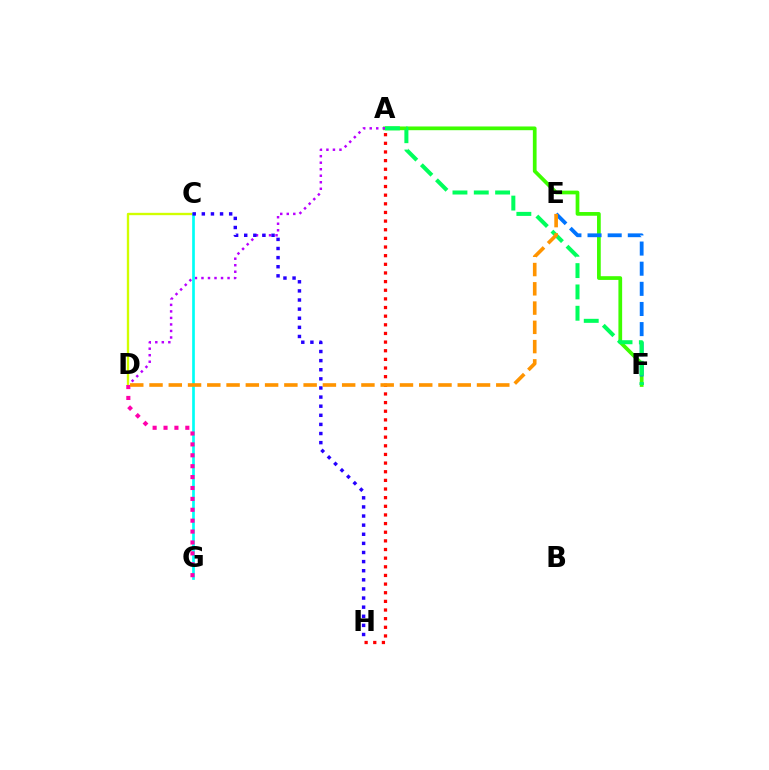{('A', 'F'): [{'color': '#3dff00', 'line_style': 'solid', 'thickness': 2.68}, {'color': '#00ff5c', 'line_style': 'dashed', 'thickness': 2.9}], ('A', 'D'): [{'color': '#b900ff', 'line_style': 'dotted', 'thickness': 1.77}], ('A', 'H'): [{'color': '#ff0000', 'line_style': 'dotted', 'thickness': 2.35}], ('C', 'D'): [{'color': '#d1ff00', 'line_style': 'solid', 'thickness': 1.69}], ('C', 'G'): [{'color': '#00fff6', 'line_style': 'solid', 'thickness': 1.94}], ('C', 'H'): [{'color': '#2500ff', 'line_style': 'dotted', 'thickness': 2.48}], ('E', 'F'): [{'color': '#0074ff', 'line_style': 'dashed', 'thickness': 2.74}], ('D', 'G'): [{'color': '#ff00ac', 'line_style': 'dotted', 'thickness': 2.96}], ('D', 'E'): [{'color': '#ff9400', 'line_style': 'dashed', 'thickness': 2.62}]}